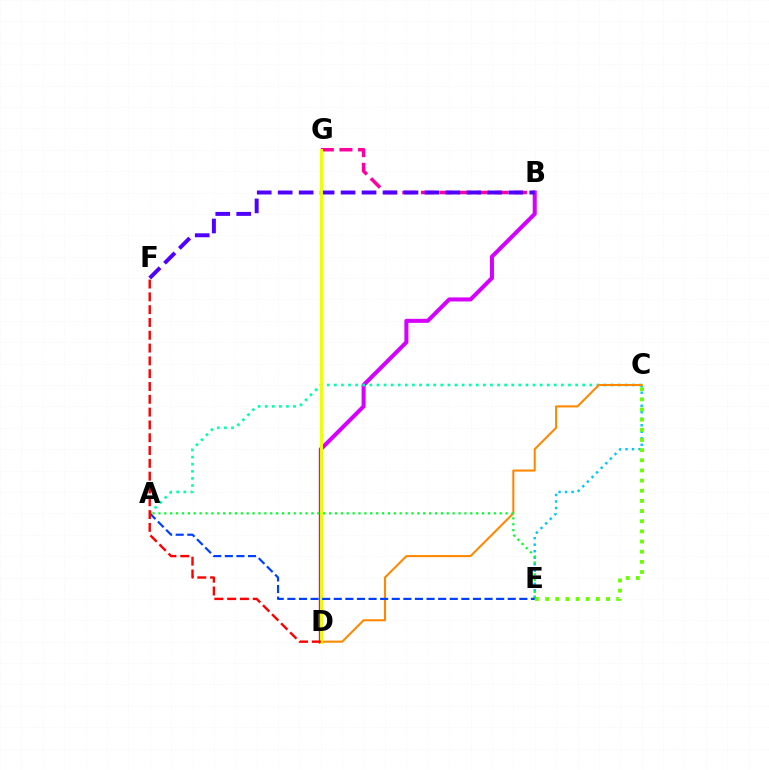{('B', 'D'): [{'color': '#d600ff', 'line_style': 'solid', 'thickness': 2.91}], ('B', 'G'): [{'color': '#ff00a0', 'line_style': 'dashed', 'thickness': 2.53}], ('C', 'E'): [{'color': '#00c7ff', 'line_style': 'dotted', 'thickness': 1.77}, {'color': '#66ff00', 'line_style': 'dotted', 'thickness': 2.76}], ('A', 'C'): [{'color': '#00ffaf', 'line_style': 'dotted', 'thickness': 1.93}], ('C', 'D'): [{'color': '#ff8800', 'line_style': 'solid', 'thickness': 1.5}], ('B', 'F'): [{'color': '#4f00ff', 'line_style': 'dashed', 'thickness': 2.85}], ('D', 'G'): [{'color': '#eeff00', 'line_style': 'solid', 'thickness': 2.08}], ('A', 'E'): [{'color': '#00ff27', 'line_style': 'dotted', 'thickness': 1.6}, {'color': '#003fff', 'line_style': 'dashed', 'thickness': 1.58}], ('D', 'F'): [{'color': '#ff0000', 'line_style': 'dashed', 'thickness': 1.74}]}